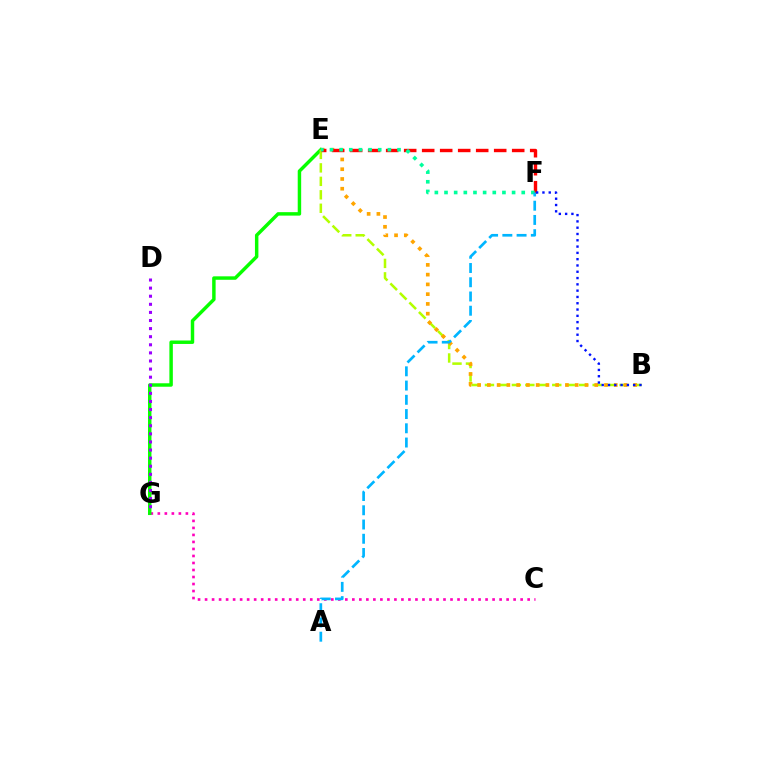{('C', 'G'): [{'color': '#ff00bd', 'line_style': 'dotted', 'thickness': 1.91}], ('E', 'G'): [{'color': '#08ff00', 'line_style': 'solid', 'thickness': 2.49}], ('D', 'G'): [{'color': '#9b00ff', 'line_style': 'dotted', 'thickness': 2.2}], ('B', 'E'): [{'color': '#b3ff00', 'line_style': 'dashed', 'thickness': 1.83}, {'color': '#ffa500', 'line_style': 'dotted', 'thickness': 2.65}], ('E', 'F'): [{'color': '#ff0000', 'line_style': 'dashed', 'thickness': 2.45}, {'color': '#00ff9d', 'line_style': 'dotted', 'thickness': 2.62}], ('A', 'F'): [{'color': '#00b5ff', 'line_style': 'dashed', 'thickness': 1.93}], ('B', 'F'): [{'color': '#0010ff', 'line_style': 'dotted', 'thickness': 1.71}]}